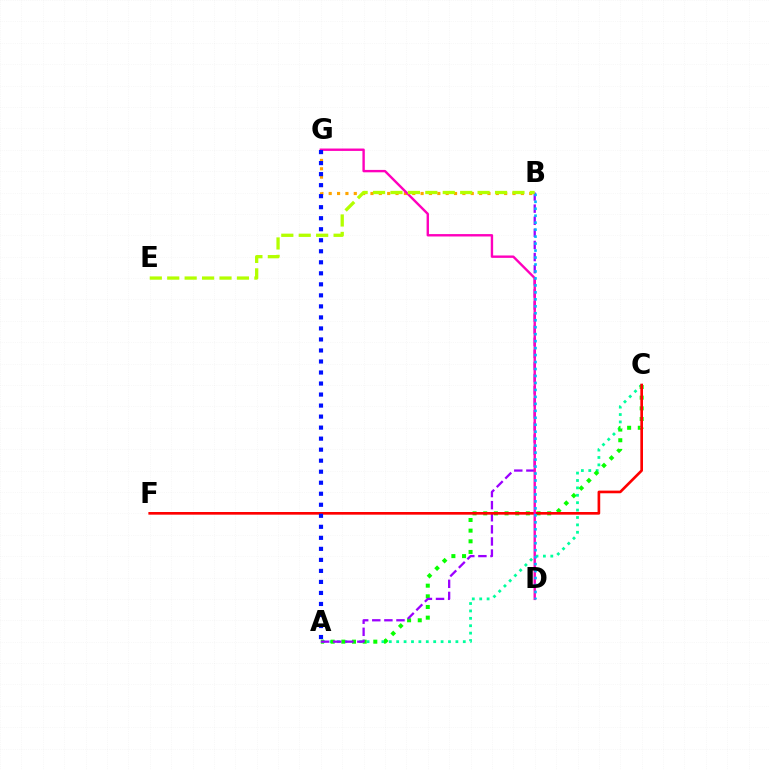{('B', 'G'): [{'color': '#ffa500', 'line_style': 'dotted', 'thickness': 2.27}], ('A', 'C'): [{'color': '#00ff9d', 'line_style': 'dotted', 'thickness': 2.01}, {'color': '#08ff00', 'line_style': 'dotted', 'thickness': 2.9}], ('A', 'B'): [{'color': '#9b00ff', 'line_style': 'dashed', 'thickness': 1.64}], ('C', 'F'): [{'color': '#ff0000', 'line_style': 'solid', 'thickness': 1.91}], ('D', 'G'): [{'color': '#ff00bd', 'line_style': 'solid', 'thickness': 1.72}], ('B', 'D'): [{'color': '#00b5ff', 'line_style': 'dotted', 'thickness': 1.89}], ('B', 'E'): [{'color': '#b3ff00', 'line_style': 'dashed', 'thickness': 2.37}], ('A', 'G'): [{'color': '#0010ff', 'line_style': 'dotted', 'thickness': 2.99}]}